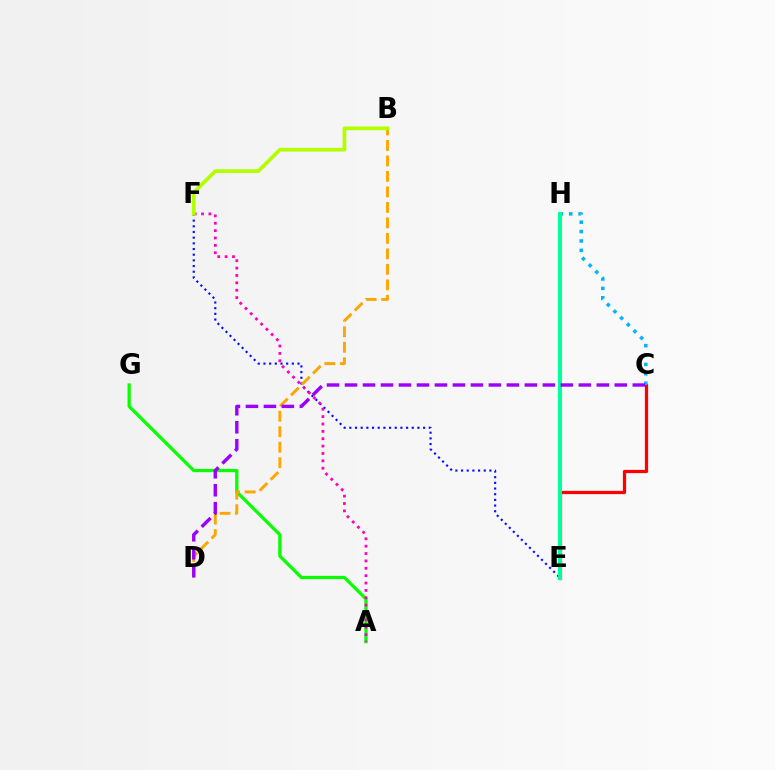{('A', 'G'): [{'color': '#08ff00', 'line_style': 'solid', 'thickness': 2.34}], ('C', 'E'): [{'color': '#ff0000', 'line_style': 'solid', 'thickness': 2.34}], ('E', 'F'): [{'color': '#0010ff', 'line_style': 'dotted', 'thickness': 1.54}], ('C', 'H'): [{'color': '#00b5ff', 'line_style': 'dotted', 'thickness': 2.55}], ('B', 'D'): [{'color': '#ffa500', 'line_style': 'dashed', 'thickness': 2.1}], ('A', 'F'): [{'color': '#ff00bd', 'line_style': 'dotted', 'thickness': 2.0}], ('B', 'F'): [{'color': '#b3ff00', 'line_style': 'solid', 'thickness': 2.69}], ('E', 'H'): [{'color': '#00ff9d', 'line_style': 'solid', 'thickness': 2.92}], ('C', 'D'): [{'color': '#9b00ff', 'line_style': 'dashed', 'thickness': 2.44}]}